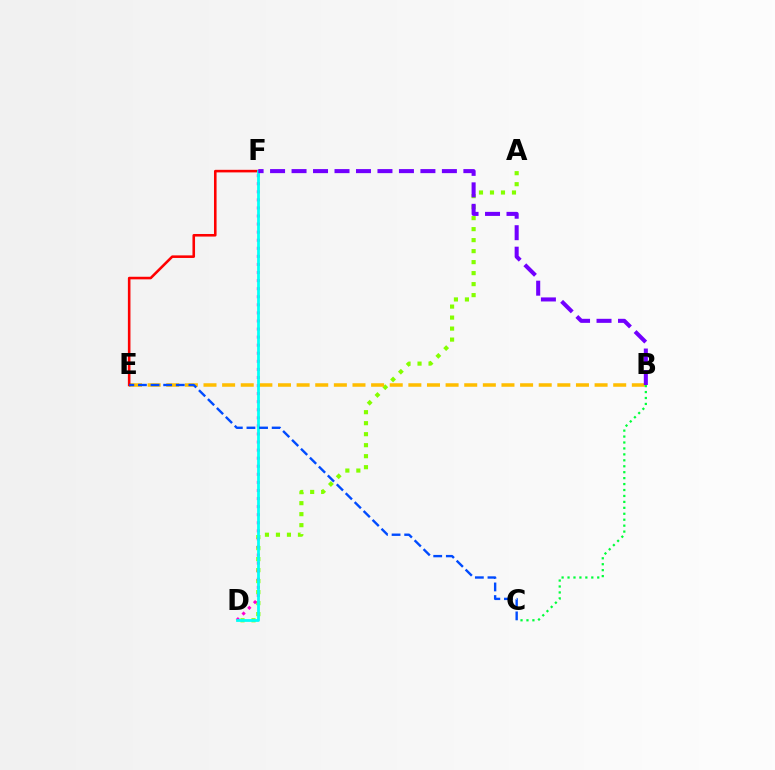{('A', 'D'): [{'color': '#84ff00', 'line_style': 'dotted', 'thickness': 2.99}], ('B', 'E'): [{'color': '#ffbd00', 'line_style': 'dashed', 'thickness': 2.53}], ('E', 'F'): [{'color': '#ff0000', 'line_style': 'solid', 'thickness': 1.86}], ('D', 'F'): [{'color': '#ff00cf', 'line_style': 'dotted', 'thickness': 2.19}, {'color': '#00fff6', 'line_style': 'solid', 'thickness': 2.0}], ('C', 'E'): [{'color': '#004bff', 'line_style': 'dashed', 'thickness': 1.71}], ('B', 'C'): [{'color': '#00ff39', 'line_style': 'dotted', 'thickness': 1.61}], ('B', 'F'): [{'color': '#7200ff', 'line_style': 'dashed', 'thickness': 2.92}]}